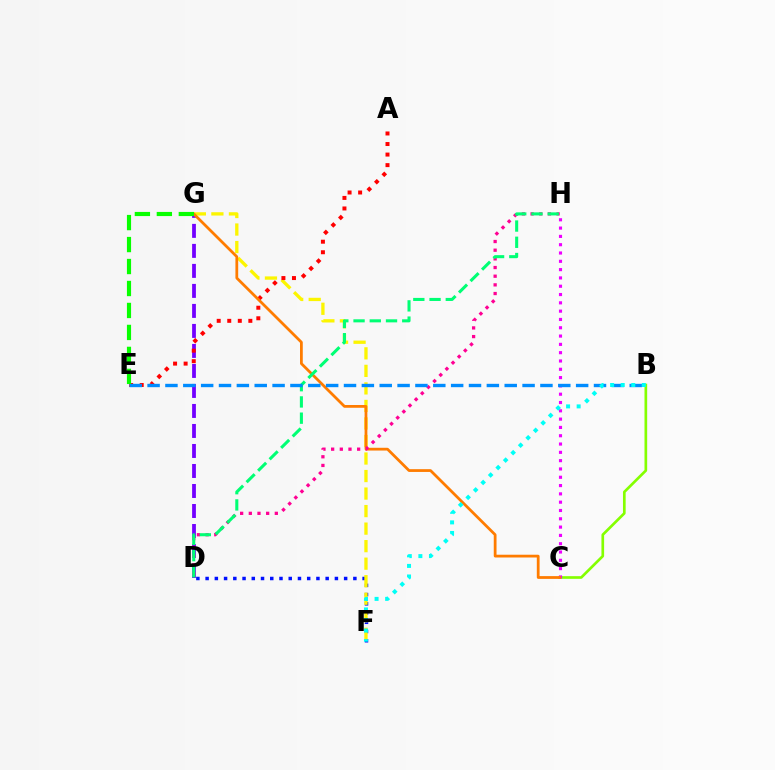{('D', 'F'): [{'color': '#0010ff', 'line_style': 'dotted', 'thickness': 2.51}], ('D', 'G'): [{'color': '#7200ff', 'line_style': 'dashed', 'thickness': 2.72}], ('F', 'G'): [{'color': '#fcf500', 'line_style': 'dashed', 'thickness': 2.38}], ('B', 'C'): [{'color': '#84ff00', 'line_style': 'solid', 'thickness': 1.93}], ('C', 'H'): [{'color': '#ee00ff', 'line_style': 'dotted', 'thickness': 2.26}], ('A', 'E'): [{'color': '#ff0000', 'line_style': 'dotted', 'thickness': 2.87}], ('C', 'G'): [{'color': '#ff7c00', 'line_style': 'solid', 'thickness': 1.99}], ('D', 'H'): [{'color': '#ff0094', 'line_style': 'dotted', 'thickness': 2.36}, {'color': '#00ff74', 'line_style': 'dashed', 'thickness': 2.21}], ('B', 'E'): [{'color': '#008cff', 'line_style': 'dashed', 'thickness': 2.43}], ('B', 'F'): [{'color': '#00fff6', 'line_style': 'dotted', 'thickness': 2.87}], ('E', 'G'): [{'color': '#08ff00', 'line_style': 'dashed', 'thickness': 2.98}]}